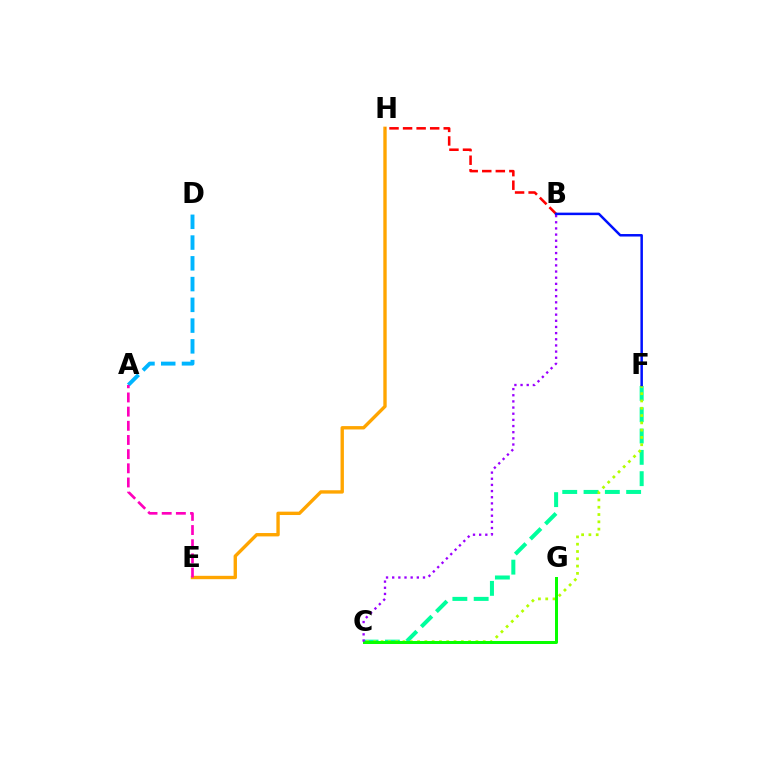{('E', 'H'): [{'color': '#ffa500', 'line_style': 'solid', 'thickness': 2.43}], ('A', 'D'): [{'color': '#00b5ff', 'line_style': 'dashed', 'thickness': 2.82}], ('C', 'F'): [{'color': '#00ff9d', 'line_style': 'dashed', 'thickness': 2.89}, {'color': '#b3ff00', 'line_style': 'dotted', 'thickness': 1.98}], ('C', 'G'): [{'color': '#08ff00', 'line_style': 'solid', 'thickness': 2.15}], ('A', 'E'): [{'color': '#ff00bd', 'line_style': 'dashed', 'thickness': 1.93}], ('B', 'C'): [{'color': '#9b00ff', 'line_style': 'dotted', 'thickness': 1.67}], ('B', 'H'): [{'color': '#ff0000', 'line_style': 'dashed', 'thickness': 1.84}], ('B', 'F'): [{'color': '#0010ff', 'line_style': 'solid', 'thickness': 1.8}]}